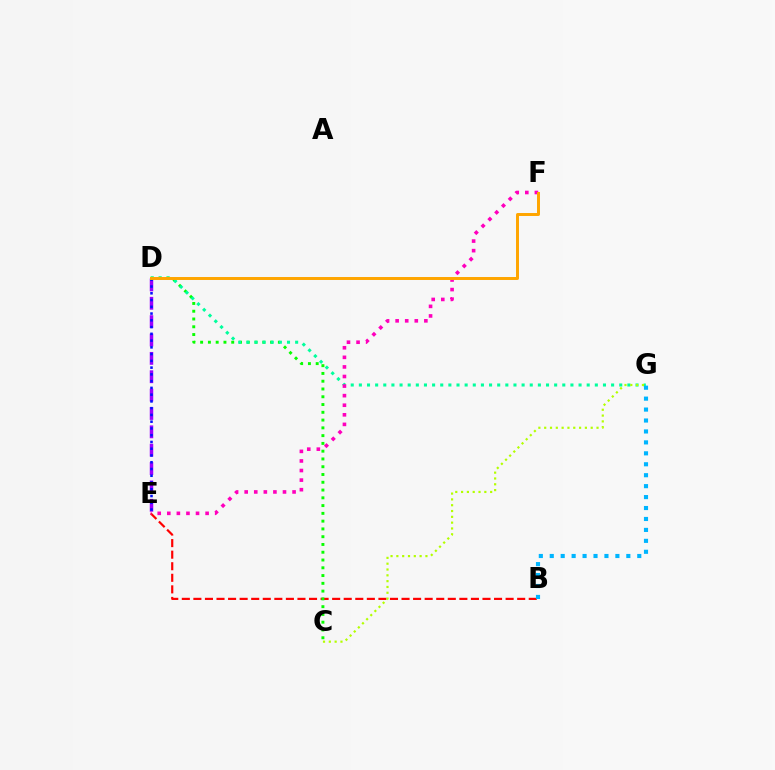{('B', 'E'): [{'color': '#ff0000', 'line_style': 'dashed', 'thickness': 1.57}], ('C', 'D'): [{'color': '#08ff00', 'line_style': 'dotted', 'thickness': 2.11}], ('D', 'G'): [{'color': '#00ff9d', 'line_style': 'dotted', 'thickness': 2.21}], ('D', 'E'): [{'color': '#9b00ff', 'line_style': 'dashed', 'thickness': 2.49}, {'color': '#0010ff', 'line_style': 'dotted', 'thickness': 1.84}], ('E', 'F'): [{'color': '#ff00bd', 'line_style': 'dotted', 'thickness': 2.6}], ('B', 'G'): [{'color': '#00b5ff', 'line_style': 'dotted', 'thickness': 2.97}], ('C', 'G'): [{'color': '#b3ff00', 'line_style': 'dotted', 'thickness': 1.58}], ('D', 'F'): [{'color': '#ffa500', 'line_style': 'solid', 'thickness': 2.14}]}